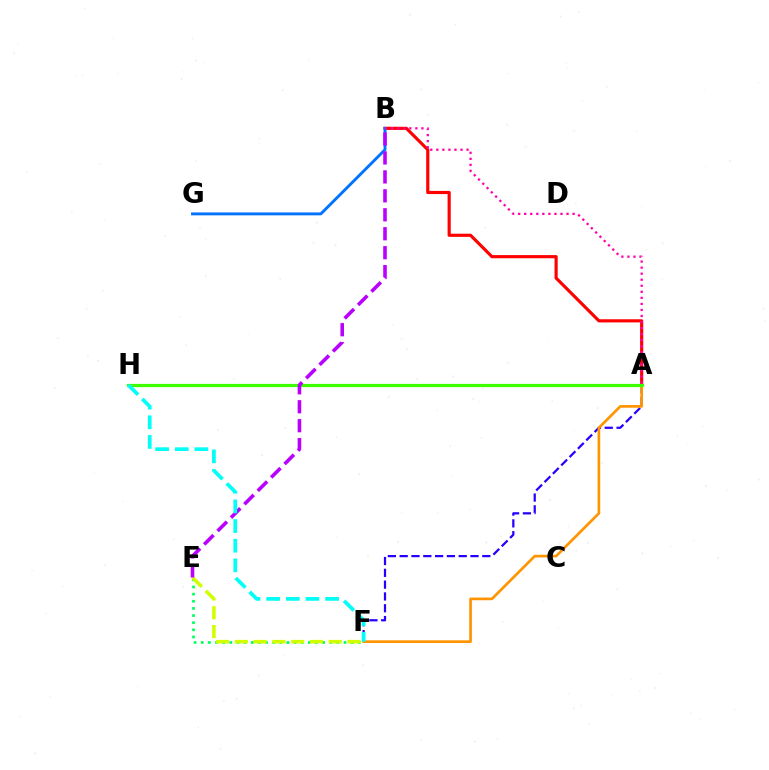{('A', 'F'): [{'color': '#2500ff', 'line_style': 'dashed', 'thickness': 1.6}, {'color': '#ff9400', 'line_style': 'solid', 'thickness': 1.92}], ('E', 'F'): [{'color': '#00ff5c', 'line_style': 'dotted', 'thickness': 1.94}, {'color': '#d1ff00', 'line_style': 'dashed', 'thickness': 2.55}], ('A', 'B'): [{'color': '#ff0000', 'line_style': 'solid', 'thickness': 2.27}, {'color': '#ff00ac', 'line_style': 'dotted', 'thickness': 1.64}], ('B', 'G'): [{'color': '#0074ff', 'line_style': 'solid', 'thickness': 2.08}], ('A', 'H'): [{'color': '#3dff00', 'line_style': 'solid', 'thickness': 2.31}], ('B', 'E'): [{'color': '#b900ff', 'line_style': 'dashed', 'thickness': 2.57}], ('F', 'H'): [{'color': '#00fff6', 'line_style': 'dashed', 'thickness': 2.67}]}